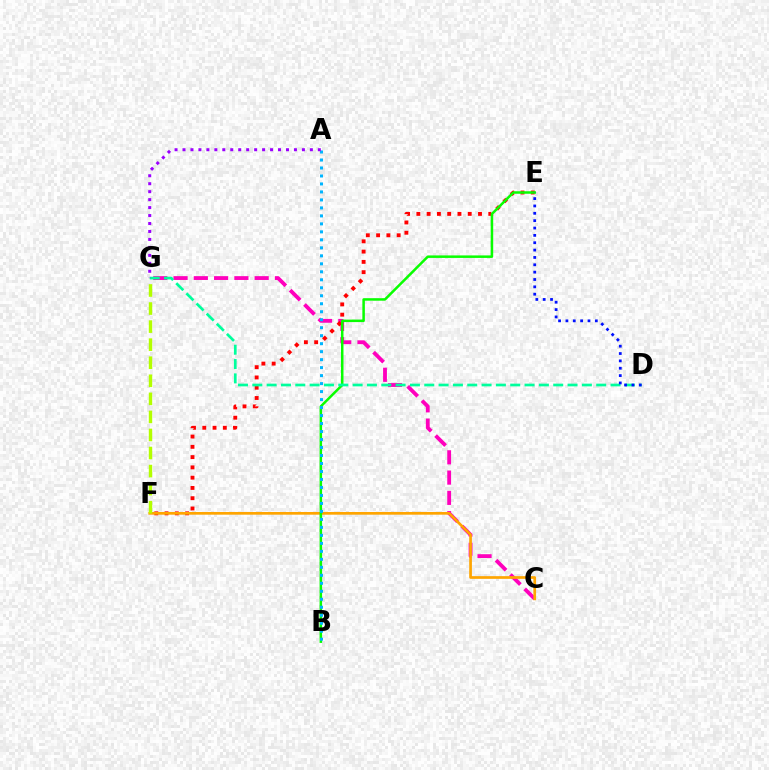{('C', 'G'): [{'color': '#ff00bd', 'line_style': 'dashed', 'thickness': 2.75}], ('E', 'F'): [{'color': '#ff0000', 'line_style': 'dotted', 'thickness': 2.79}], ('C', 'F'): [{'color': '#ffa500', 'line_style': 'solid', 'thickness': 1.94}], ('B', 'E'): [{'color': '#08ff00', 'line_style': 'solid', 'thickness': 1.81}], ('A', 'B'): [{'color': '#00b5ff', 'line_style': 'dotted', 'thickness': 2.17}], ('F', 'G'): [{'color': '#b3ff00', 'line_style': 'dashed', 'thickness': 2.45}], ('D', 'G'): [{'color': '#00ff9d', 'line_style': 'dashed', 'thickness': 1.95}], ('D', 'E'): [{'color': '#0010ff', 'line_style': 'dotted', 'thickness': 2.0}], ('A', 'G'): [{'color': '#9b00ff', 'line_style': 'dotted', 'thickness': 2.16}]}